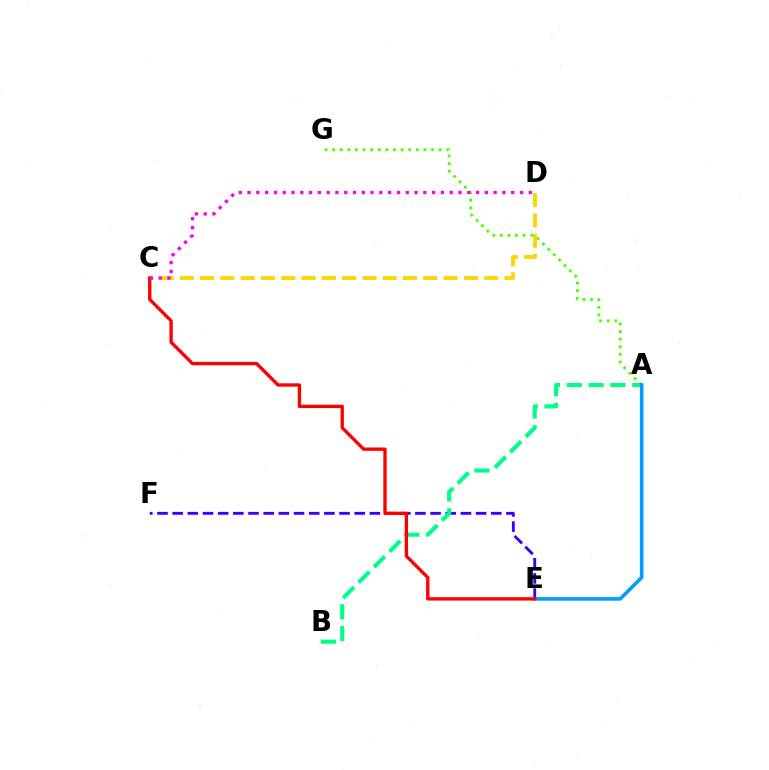{('A', 'G'): [{'color': '#4fff00', 'line_style': 'dotted', 'thickness': 2.07}], ('E', 'F'): [{'color': '#3700ff', 'line_style': 'dashed', 'thickness': 2.06}], ('A', 'B'): [{'color': '#00ff86', 'line_style': 'dashed', 'thickness': 2.97}], ('C', 'D'): [{'color': '#ffd500', 'line_style': 'dashed', 'thickness': 2.76}, {'color': '#ff00ed', 'line_style': 'dotted', 'thickness': 2.39}], ('A', 'E'): [{'color': '#009eff', 'line_style': 'solid', 'thickness': 2.61}], ('C', 'E'): [{'color': '#ff0000', 'line_style': 'solid', 'thickness': 2.41}]}